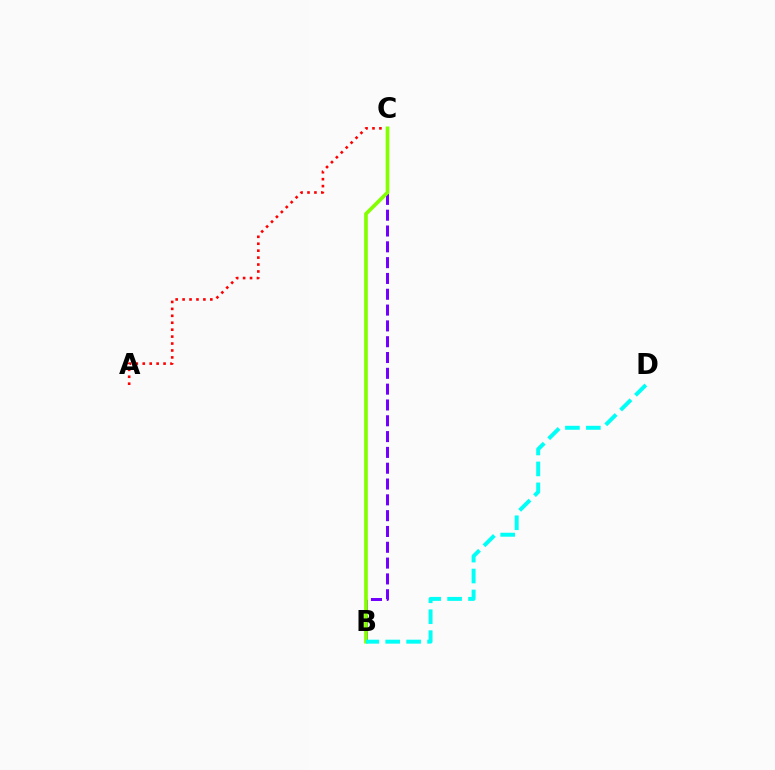{('B', 'C'): [{'color': '#7200ff', 'line_style': 'dashed', 'thickness': 2.15}, {'color': '#84ff00', 'line_style': 'solid', 'thickness': 2.64}], ('A', 'C'): [{'color': '#ff0000', 'line_style': 'dotted', 'thickness': 1.88}], ('B', 'D'): [{'color': '#00fff6', 'line_style': 'dashed', 'thickness': 2.84}]}